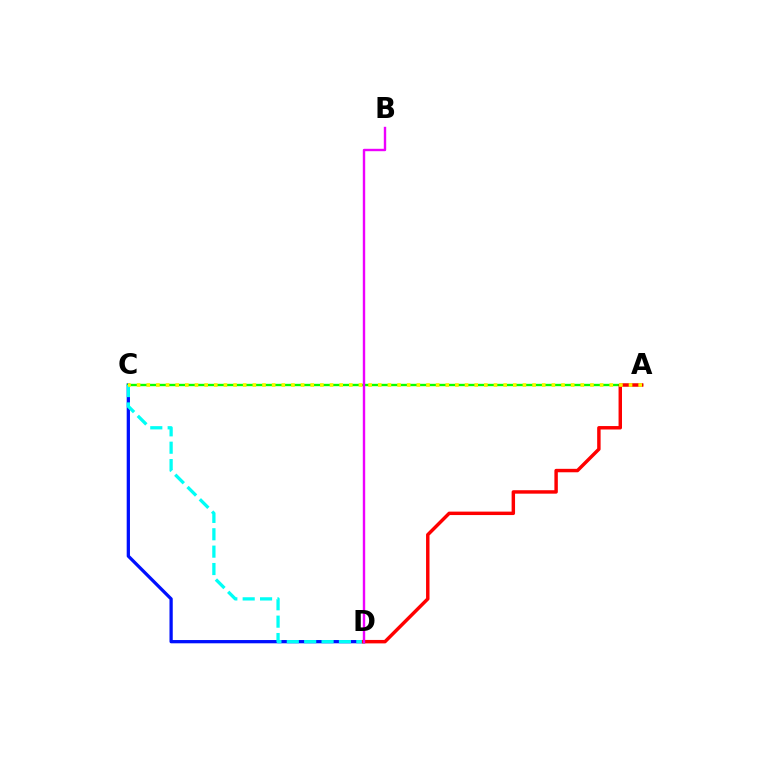{('C', 'D'): [{'color': '#0010ff', 'line_style': 'solid', 'thickness': 2.35}, {'color': '#00fff6', 'line_style': 'dashed', 'thickness': 2.36}], ('A', 'C'): [{'color': '#08ff00', 'line_style': 'solid', 'thickness': 1.71}, {'color': '#fcf500', 'line_style': 'dotted', 'thickness': 2.62}], ('A', 'D'): [{'color': '#ff0000', 'line_style': 'solid', 'thickness': 2.48}], ('B', 'D'): [{'color': '#ee00ff', 'line_style': 'solid', 'thickness': 1.72}]}